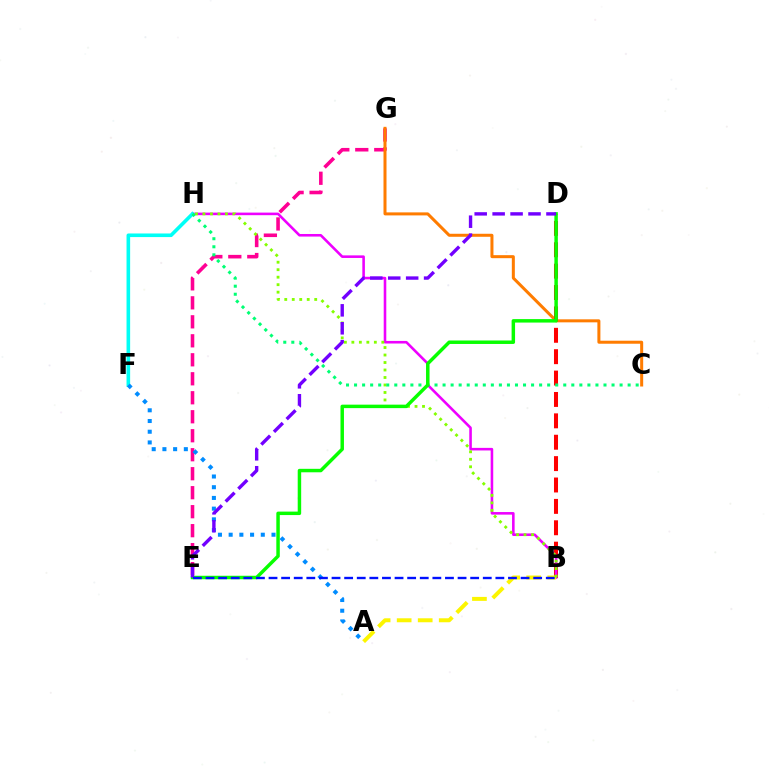{('E', 'G'): [{'color': '#ff0094', 'line_style': 'dashed', 'thickness': 2.58}], ('C', 'G'): [{'color': '#ff7c00', 'line_style': 'solid', 'thickness': 2.17}], ('B', 'D'): [{'color': '#ff0000', 'line_style': 'dashed', 'thickness': 2.91}], ('B', 'H'): [{'color': '#ee00ff', 'line_style': 'solid', 'thickness': 1.86}, {'color': '#84ff00', 'line_style': 'dotted', 'thickness': 2.03}], ('F', 'H'): [{'color': '#00fff6', 'line_style': 'solid', 'thickness': 2.6}], ('A', 'F'): [{'color': '#008cff', 'line_style': 'dotted', 'thickness': 2.91}], ('A', 'B'): [{'color': '#fcf500', 'line_style': 'dashed', 'thickness': 2.86}], ('C', 'H'): [{'color': '#00ff74', 'line_style': 'dotted', 'thickness': 2.19}], ('D', 'E'): [{'color': '#08ff00', 'line_style': 'solid', 'thickness': 2.5}, {'color': '#7200ff', 'line_style': 'dashed', 'thickness': 2.44}], ('B', 'E'): [{'color': '#0010ff', 'line_style': 'dashed', 'thickness': 1.71}]}